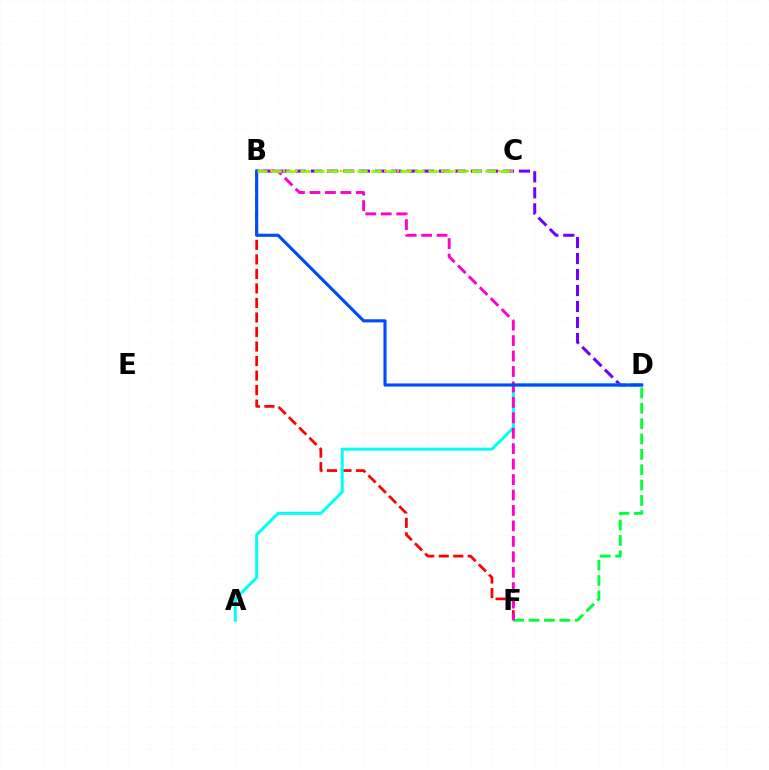{('B', 'D'): [{'color': '#7200ff', 'line_style': 'dashed', 'thickness': 2.17}, {'color': '#004bff', 'line_style': 'solid', 'thickness': 2.25}], ('B', 'F'): [{'color': '#ff0000', 'line_style': 'dashed', 'thickness': 1.97}, {'color': '#ff00cf', 'line_style': 'dashed', 'thickness': 2.1}], ('D', 'F'): [{'color': '#00ff39', 'line_style': 'dashed', 'thickness': 2.09}], ('B', 'C'): [{'color': '#ffbd00', 'line_style': 'dotted', 'thickness': 1.72}, {'color': '#84ff00', 'line_style': 'dashed', 'thickness': 1.94}], ('A', 'D'): [{'color': '#00fff6', 'line_style': 'solid', 'thickness': 2.15}]}